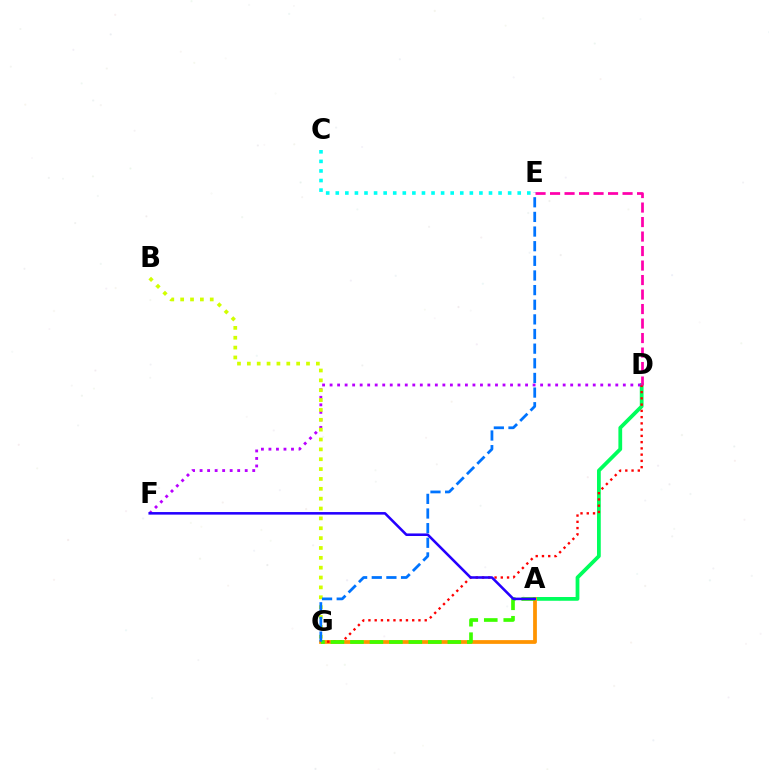{('A', 'D'): [{'color': '#00ff5c', 'line_style': 'solid', 'thickness': 2.71}], ('A', 'G'): [{'color': '#ff9400', 'line_style': 'solid', 'thickness': 2.71}, {'color': '#3dff00', 'line_style': 'dashed', 'thickness': 2.65}], ('D', 'F'): [{'color': '#b900ff', 'line_style': 'dotted', 'thickness': 2.04}], ('B', 'G'): [{'color': '#d1ff00', 'line_style': 'dotted', 'thickness': 2.68}], ('D', 'G'): [{'color': '#ff0000', 'line_style': 'dotted', 'thickness': 1.7}], ('E', 'G'): [{'color': '#0074ff', 'line_style': 'dashed', 'thickness': 1.99}], ('C', 'E'): [{'color': '#00fff6', 'line_style': 'dotted', 'thickness': 2.6}], ('D', 'E'): [{'color': '#ff00ac', 'line_style': 'dashed', 'thickness': 1.97}], ('A', 'F'): [{'color': '#2500ff', 'line_style': 'solid', 'thickness': 1.84}]}